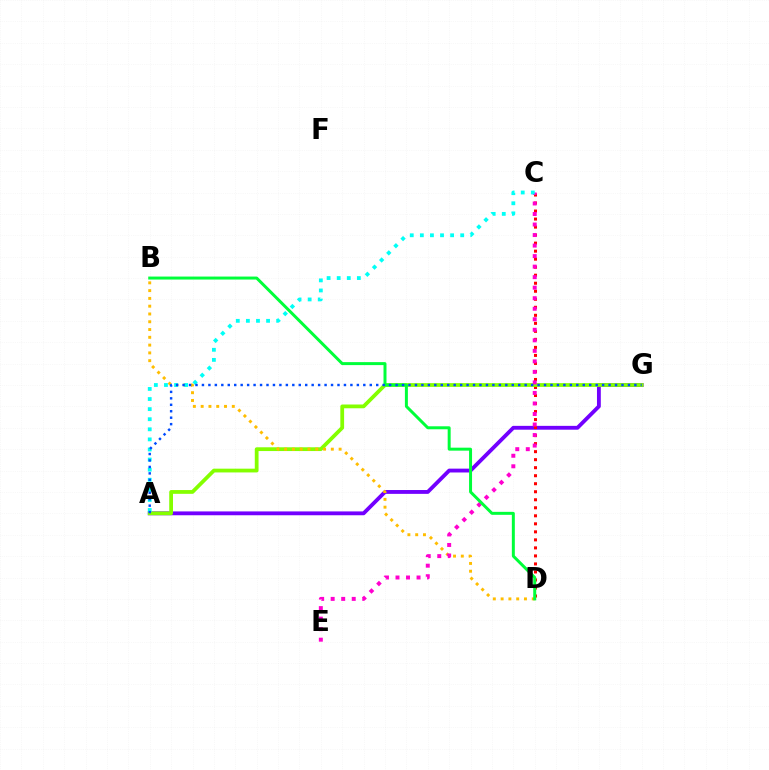{('A', 'G'): [{'color': '#7200ff', 'line_style': 'solid', 'thickness': 2.76}, {'color': '#84ff00', 'line_style': 'solid', 'thickness': 2.71}, {'color': '#004bff', 'line_style': 'dotted', 'thickness': 1.75}], ('C', 'D'): [{'color': '#ff0000', 'line_style': 'dotted', 'thickness': 2.18}], ('B', 'D'): [{'color': '#ffbd00', 'line_style': 'dotted', 'thickness': 2.11}, {'color': '#00ff39', 'line_style': 'solid', 'thickness': 2.15}], ('C', 'E'): [{'color': '#ff00cf', 'line_style': 'dotted', 'thickness': 2.86}], ('A', 'C'): [{'color': '#00fff6', 'line_style': 'dotted', 'thickness': 2.74}]}